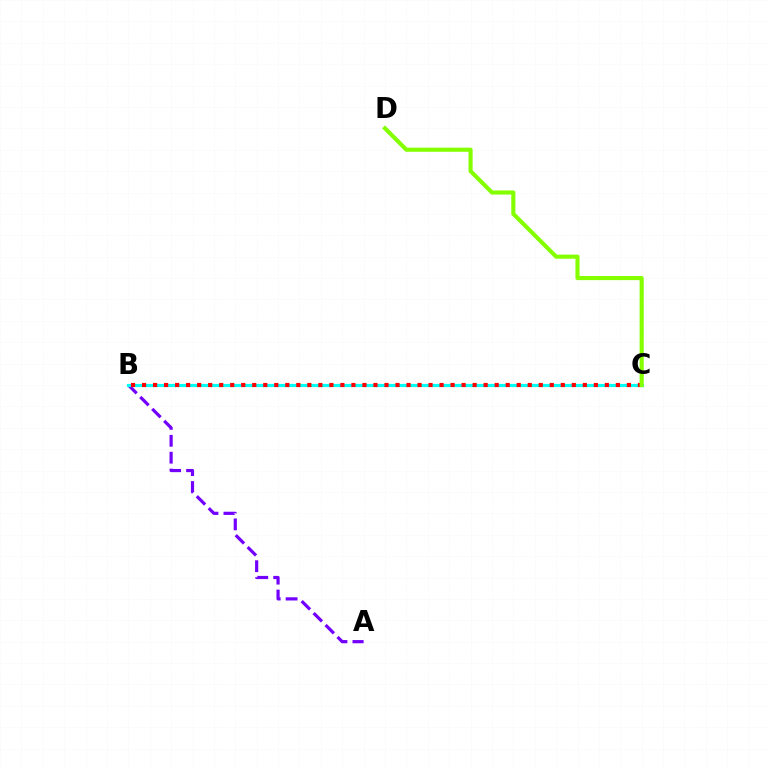{('A', 'B'): [{'color': '#7200ff', 'line_style': 'dashed', 'thickness': 2.3}], ('B', 'C'): [{'color': '#00fff6', 'line_style': 'solid', 'thickness': 2.28}, {'color': '#ff0000', 'line_style': 'dotted', 'thickness': 2.99}], ('C', 'D'): [{'color': '#84ff00', 'line_style': 'solid', 'thickness': 2.97}]}